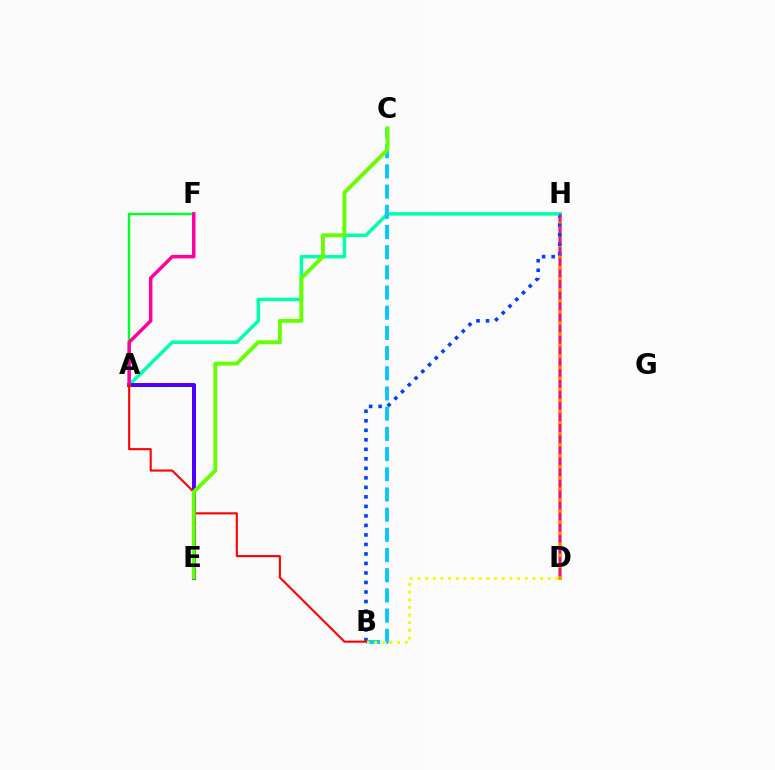{('D', 'H'): [{'color': '#ff8800', 'line_style': 'solid', 'thickness': 2.7}, {'color': '#d600ff', 'line_style': 'dashed', 'thickness': 1.5}], ('B', 'H'): [{'color': '#003fff', 'line_style': 'dotted', 'thickness': 2.58}], ('A', 'H'): [{'color': '#00ffaf', 'line_style': 'solid', 'thickness': 2.54}], ('B', 'C'): [{'color': '#00c7ff', 'line_style': 'dashed', 'thickness': 2.74}], ('B', 'D'): [{'color': '#eeff00', 'line_style': 'dotted', 'thickness': 2.08}], ('A', 'E'): [{'color': '#4f00ff', 'line_style': 'solid', 'thickness': 2.86}], ('A', 'F'): [{'color': '#00ff27', 'line_style': 'solid', 'thickness': 1.73}, {'color': '#ff00a0', 'line_style': 'solid', 'thickness': 2.51}], ('A', 'B'): [{'color': '#ff0000', 'line_style': 'solid', 'thickness': 1.51}], ('C', 'E'): [{'color': '#66ff00', 'line_style': 'solid', 'thickness': 2.81}]}